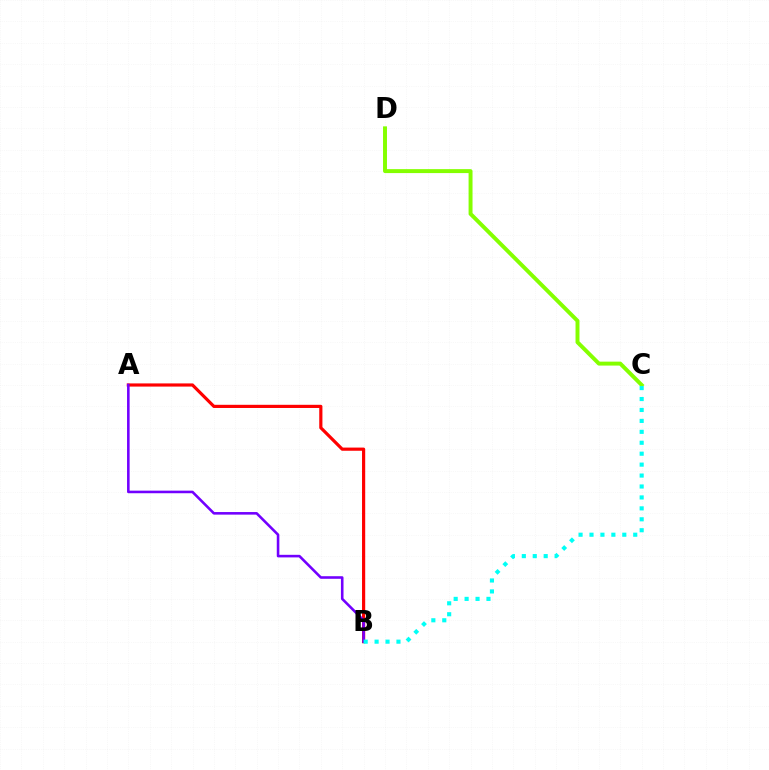{('A', 'B'): [{'color': '#ff0000', 'line_style': 'solid', 'thickness': 2.28}, {'color': '#7200ff', 'line_style': 'solid', 'thickness': 1.86}], ('C', 'D'): [{'color': '#84ff00', 'line_style': 'solid', 'thickness': 2.84}], ('B', 'C'): [{'color': '#00fff6', 'line_style': 'dotted', 'thickness': 2.97}]}